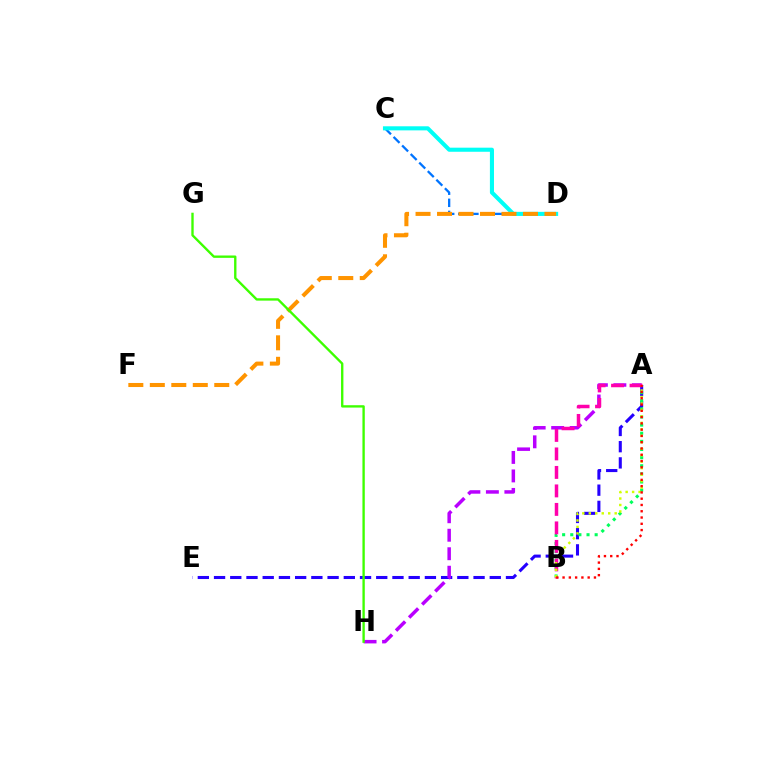{('A', 'E'): [{'color': '#2500ff', 'line_style': 'dashed', 'thickness': 2.2}], ('A', 'H'): [{'color': '#b900ff', 'line_style': 'dashed', 'thickness': 2.51}], ('A', 'B'): [{'color': '#00ff5c', 'line_style': 'dotted', 'thickness': 2.21}, {'color': '#ff00ac', 'line_style': 'dashed', 'thickness': 2.51}, {'color': '#d1ff00', 'line_style': 'dotted', 'thickness': 1.76}, {'color': '#ff0000', 'line_style': 'dotted', 'thickness': 1.71}], ('C', 'D'): [{'color': '#0074ff', 'line_style': 'dashed', 'thickness': 1.64}, {'color': '#00fff6', 'line_style': 'solid', 'thickness': 2.94}], ('D', 'F'): [{'color': '#ff9400', 'line_style': 'dashed', 'thickness': 2.92}], ('G', 'H'): [{'color': '#3dff00', 'line_style': 'solid', 'thickness': 1.7}]}